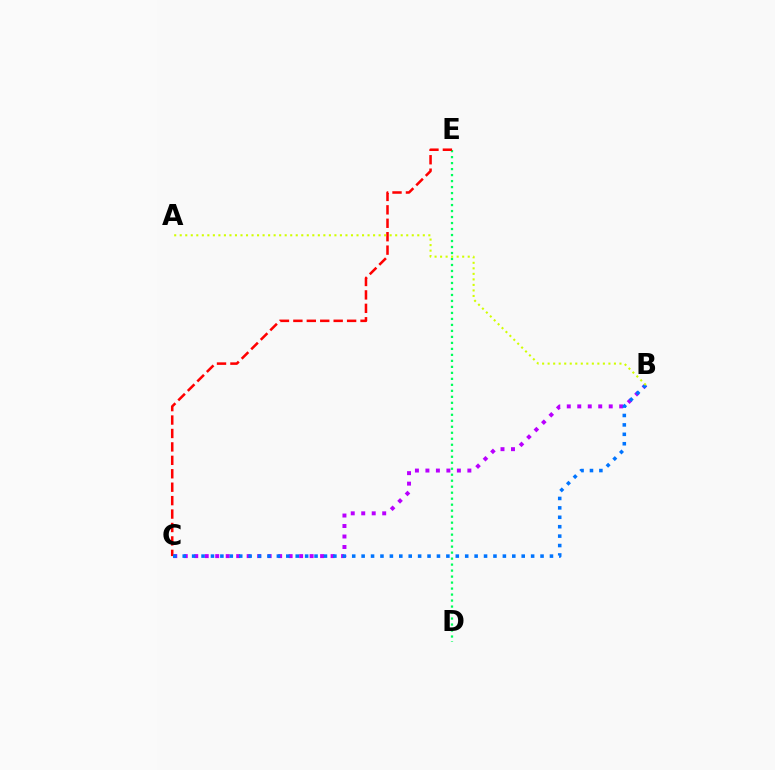{('D', 'E'): [{'color': '#00ff5c', 'line_style': 'dotted', 'thickness': 1.63}], ('B', 'C'): [{'color': '#b900ff', 'line_style': 'dotted', 'thickness': 2.85}, {'color': '#0074ff', 'line_style': 'dotted', 'thickness': 2.56}], ('C', 'E'): [{'color': '#ff0000', 'line_style': 'dashed', 'thickness': 1.82}], ('A', 'B'): [{'color': '#d1ff00', 'line_style': 'dotted', 'thickness': 1.5}]}